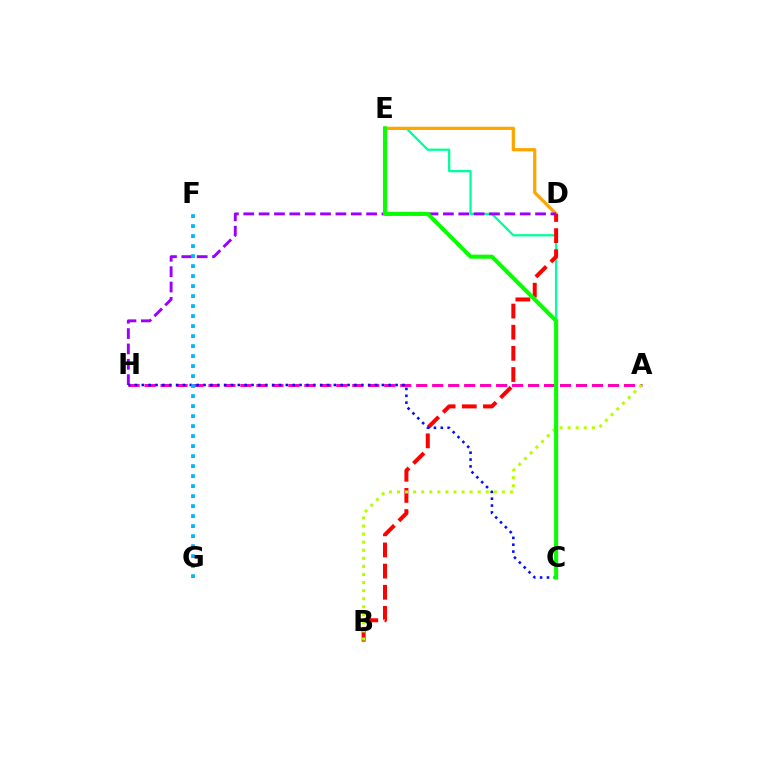{('C', 'E'): [{'color': '#00ff9d', 'line_style': 'solid', 'thickness': 1.65}, {'color': '#08ff00', 'line_style': 'solid', 'thickness': 2.91}], ('D', 'E'): [{'color': '#ffa500', 'line_style': 'solid', 'thickness': 2.33}], ('B', 'D'): [{'color': '#ff0000', 'line_style': 'dashed', 'thickness': 2.87}], ('A', 'H'): [{'color': '#ff00bd', 'line_style': 'dashed', 'thickness': 2.17}], ('D', 'H'): [{'color': '#9b00ff', 'line_style': 'dashed', 'thickness': 2.09}], ('A', 'B'): [{'color': '#b3ff00', 'line_style': 'dotted', 'thickness': 2.19}], ('C', 'H'): [{'color': '#0010ff', 'line_style': 'dotted', 'thickness': 1.86}], ('F', 'G'): [{'color': '#00b5ff', 'line_style': 'dotted', 'thickness': 2.72}]}